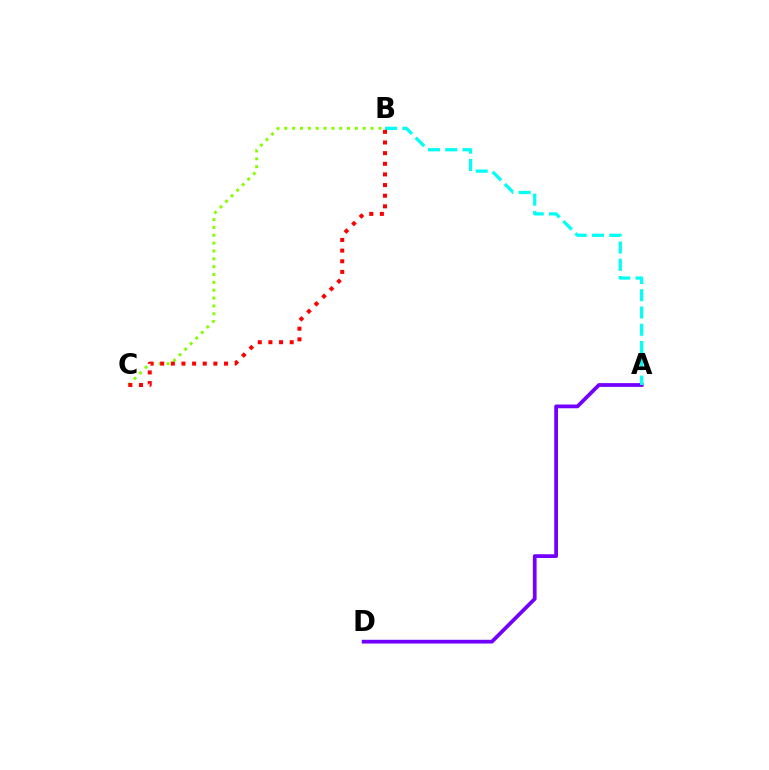{('B', 'C'): [{'color': '#84ff00', 'line_style': 'dotted', 'thickness': 2.13}, {'color': '#ff0000', 'line_style': 'dotted', 'thickness': 2.89}], ('A', 'D'): [{'color': '#7200ff', 'line_style': 'solid', 'thickness': 2.7}], ('A', 'B'): [{'color': '#00fff6', 'line_style': 'dashed', 'thickness': 2.35}]}